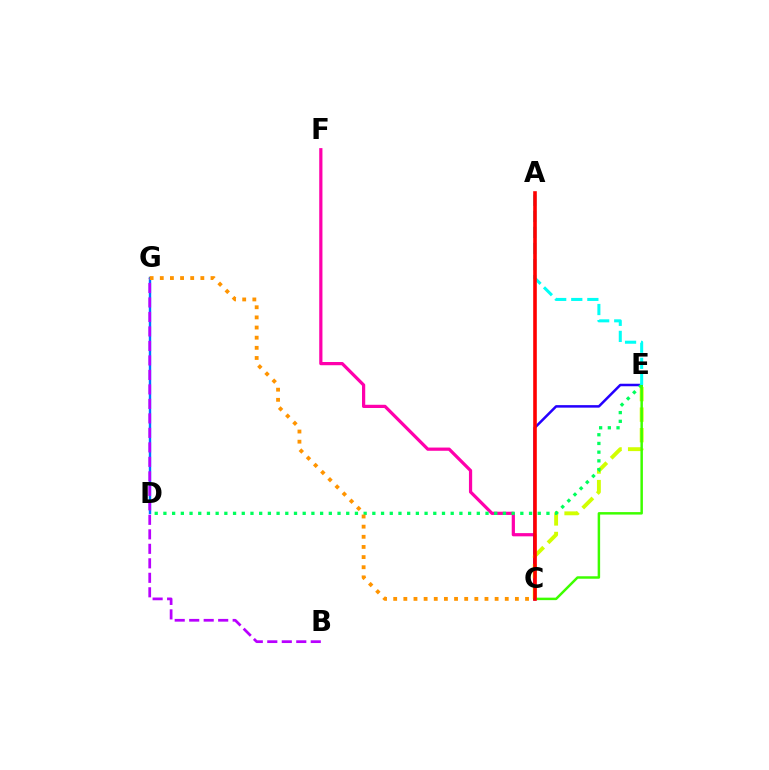{('C', 'F'): [{'color': '#ff00ac', 'line_style': 'solid', 'thickness': 2.32}], ('C', 'E'): [{'color': '#2500ff', 'line_style': 'solid', 'thickness': 1.81}, {'color': '#d1ff00', 'line_style': 'dashed', 'thickness': 2.79}, {'color': '#3dff00', 'line_style': 'solid', 'thickness': 1.79}], ('D', 'G'): [{'color': '#0074ff', 'line_style': 'solid', 'thickness': 1.75}], ('B', 'G'): [{'color': '#b900ff', 'line_style': 'dashed', 'thickness': 1.97}], ('D', 'E'): [{'color': '#00ff5c', 'line_style': 'dotted', 'thickness': 2.37}], ('C', 'G'): [{'color': '#ff9400', 'line_style': 'dotted', 'thickness': 2.76}], ('A', 'E'): [{'color': '#00fff6', 'line_style': 'dashed', 'thickness': 2.19}], ('A', 'C'): [{'color': '#ff0000', 'line_style': 'solid', 'thickness': 2.59}]}